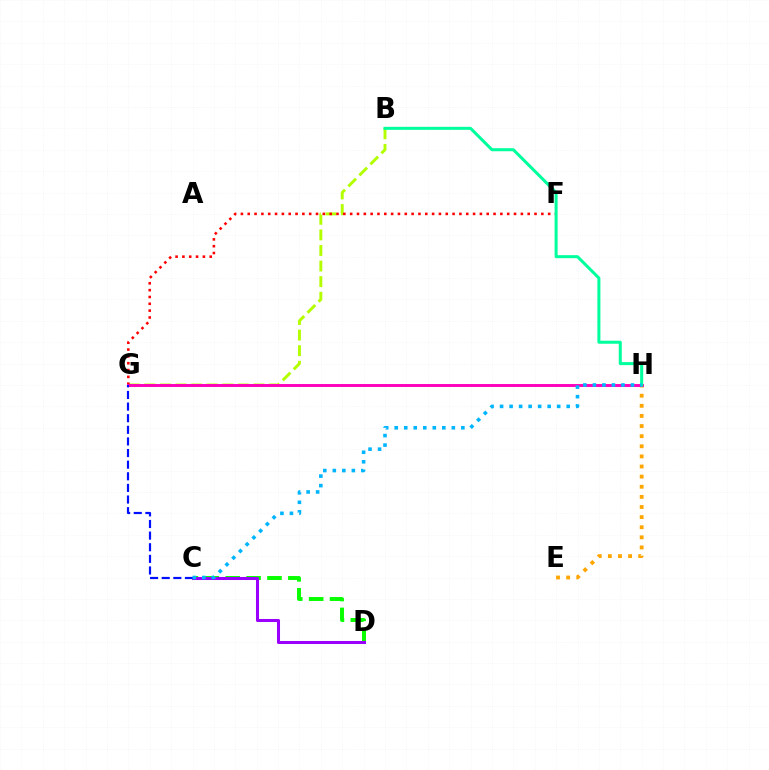{('C', 'D'): [{'color': '#08ff00', 'line_style': 'dashed', 'thickness': 2.84}, {'color': '#9b00ff', 'line_style': 'solid', 'thickness': 2.19}], ('B', 'G'): [{'color': '#b3ff00', 'line_style': 'dashed', 'thickness': 2.12}], ('F', 'G'): [{'color': '#ff0000', 'line_style': 'dotted', 'thickness': 1.86}], ('E', 'H'): [{'color': '#ffa500', 'line_style': 'dotted', 'thickness': 2.75}], ('G', 'H'): [{'color': '#ff00bd', 'line_style': 'solid', 'thickness': 2.11}], ('B', 'H'): [{'color': '#00ff9d', 'line_style': 'solid', 'thickness': 2.18}], ('C', 'G'): [{'color': '#0010ff', 'line_style': 'dashed', 'thickness': 1.58}], ('C', 'H'): [{'color': '#00b5ff', 'line_style': 'dotted', 'thickness': 2.59}]}